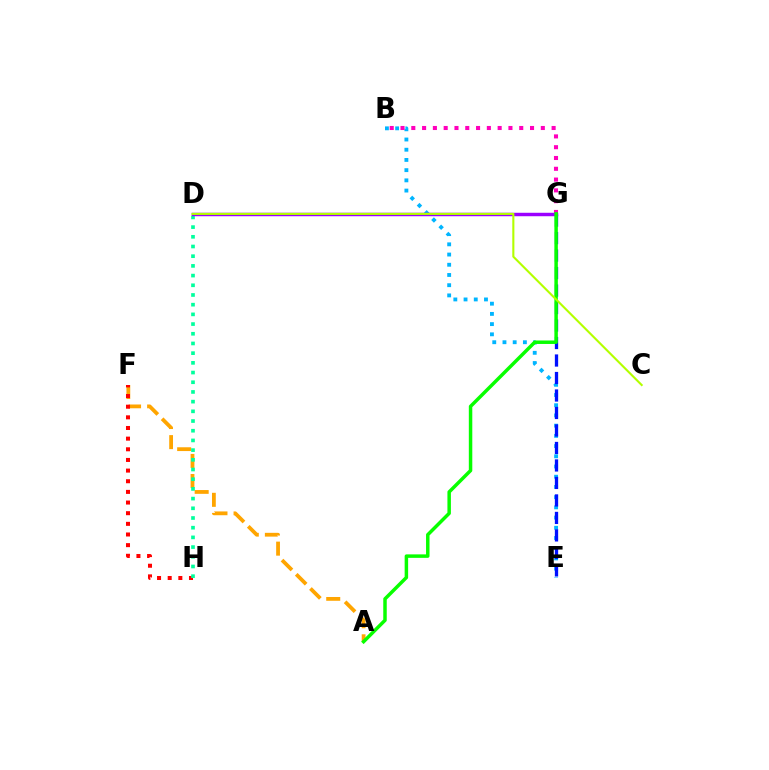{('A', 'F'): [{'color': '#ffa500', 'line_style': 'dashed', 'thickness': 2.73}], ('F', 'H'): [{'color': '#ff0000', 'line_style': 'dotted', 'thickness': 2.89}], ('D', 'H'): [{'color': '#00ff9d', 'line_style': 'dotted', 'thickness': 2.63}], ('B', 'E'): [{'color': '#00b5ff', 'line_style': 'dotted', 'thickness': 2.77}], ('E', 'G'): [{'color': '#0010ff', 'line_style': 'dashed', 'thickness': 2.38}], ('B', 'G'): [{'color': '#ff00bd', 'line_style': 'dotted', 'thickness': 2.93}], ('D', 'G'): [{'color': '#9b00ff', 'line_style': 'solid', 'thickness': 2.48}], ('A', 'G'): [{'color': '#08ff00', 'line_style': 'solid', 'thickness': 2.5}], ('C', 'D'): [{'color': '#b3ff00', 'line_style': 'solid', 'thickness': 1.51}]}